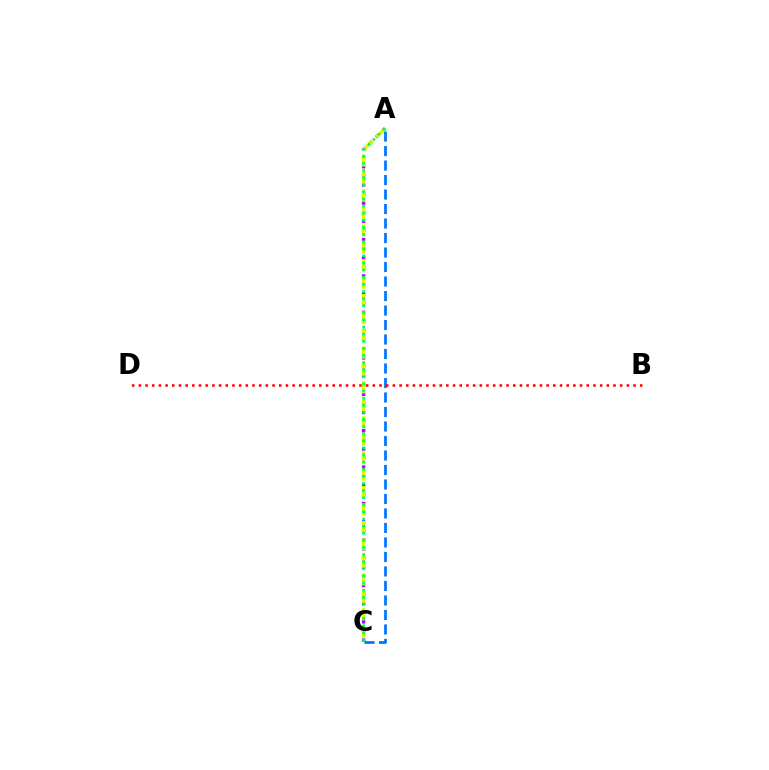{('A', 'C'): [{'color': '#0074ff', 'line_style': 'dashed', 'thickness': 1.97}, {'color': '#b900ff', 'line_style': 'dotted', 'thickness': 2.47}, {'color': '#d1ff00', 'line_style': 'dashed', 'thickness': 2.37}, {'color': '#00ff5c', 'line_style': 'dotted', 'thickness': 1.93}], ('B', 'D'): [{'color': '#ff0000', 'line_style': 'dotted', 'thickness': 1.82}]}